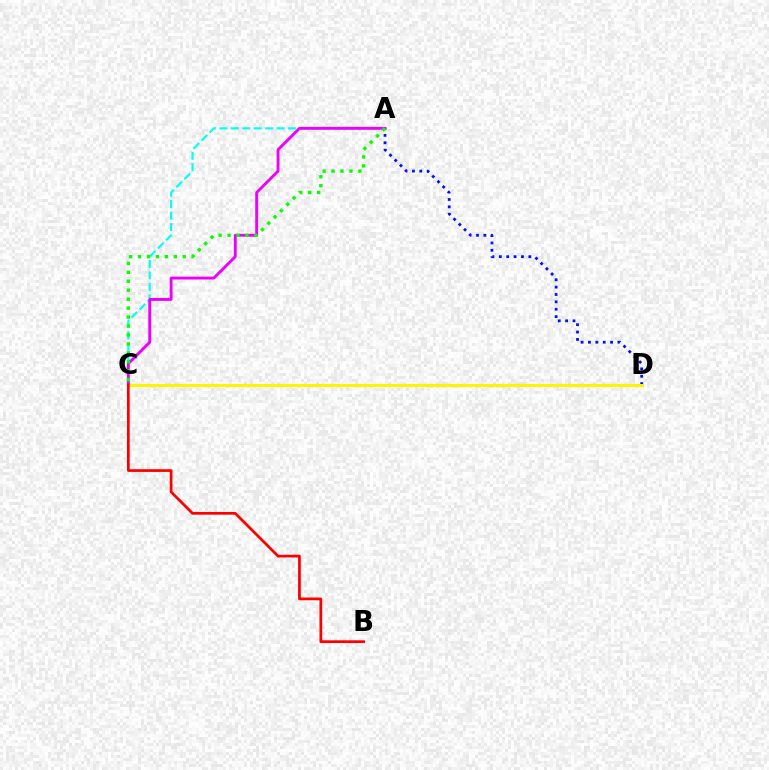{('A', 'D'): [{'color': '#0010ff', 'line_style': 'dotted', 'thickness': 2.0}], ('A', 'C'): [{'color': '#00fff6', 'line_style': 'dashed', 'thickness': 1.55}, {'color': '#ee00ff', 'line_style': 'solid', 'thickness': 2.08}, {'color': '#08ff00', 'line_style': 'dotted', 'thickness': 2.43}], ('C', 'D'): [{'color': '#fcf500', 'line_style': 'solid', 'thickness': 2.18}], ('B', 'C'): [{'color': '#ff0000', 'line_style': 'solid', 'thickness': 1.97}]}